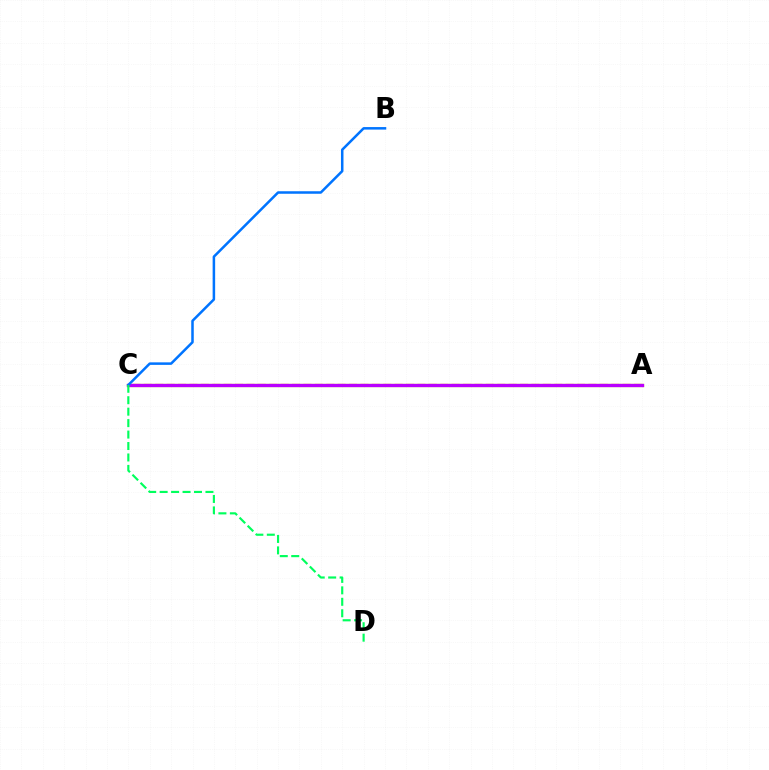{('A', 'C'): [{'color': '#ff0000', 'line_style': 'dashed', 'thickness': 1.55}, {'color': '#d1ff00', 'line_style': 'solid', 'thickness': 2.36}, {'color': '#b900ff', 'line_style': 'solid', 'thickness': 2.38}], ('B', 'C'): [{'color': '#0074ff', 'line_style': 'solid', 'thickness': 1.81}], ('C', 'D'): [{'color': '#00ff5c', 'line_style': 'dashed', 'thickness': 1.56}]}